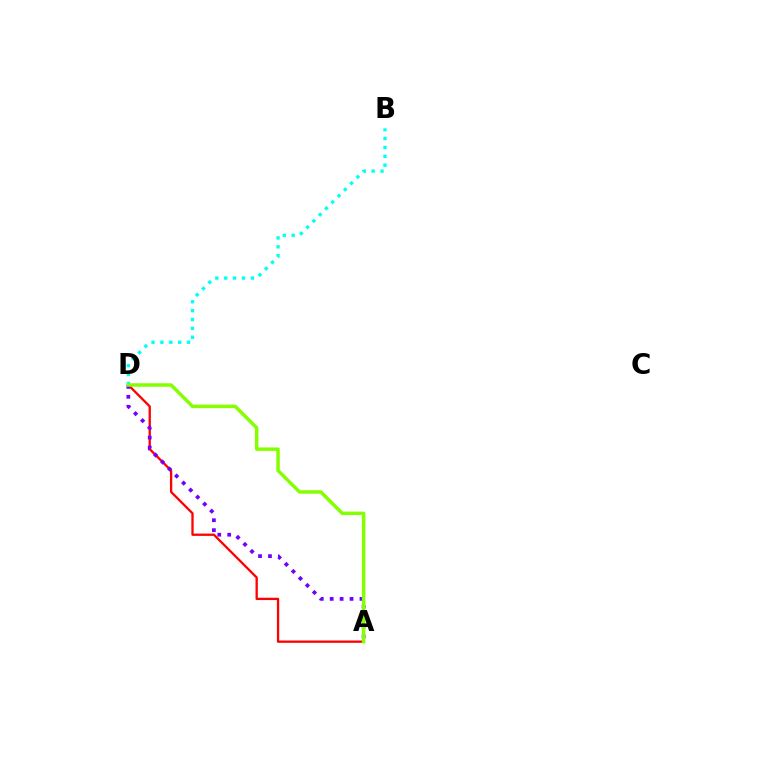{('A', 'D'): [{'color': '#ff0000', 'line_style': 'solid', 'thickness': 1.66}, {'color': '#7200ff', 'line_style': 'dotted', 'thickness': 2.7}, {'color': '#84ff00', 'line_style': 'solid', 'thickness': 2.49}], ('B', 'D'): [{'color': '#00fff6', 'line_style': 'dotted', 'thickness': 2.41}]}